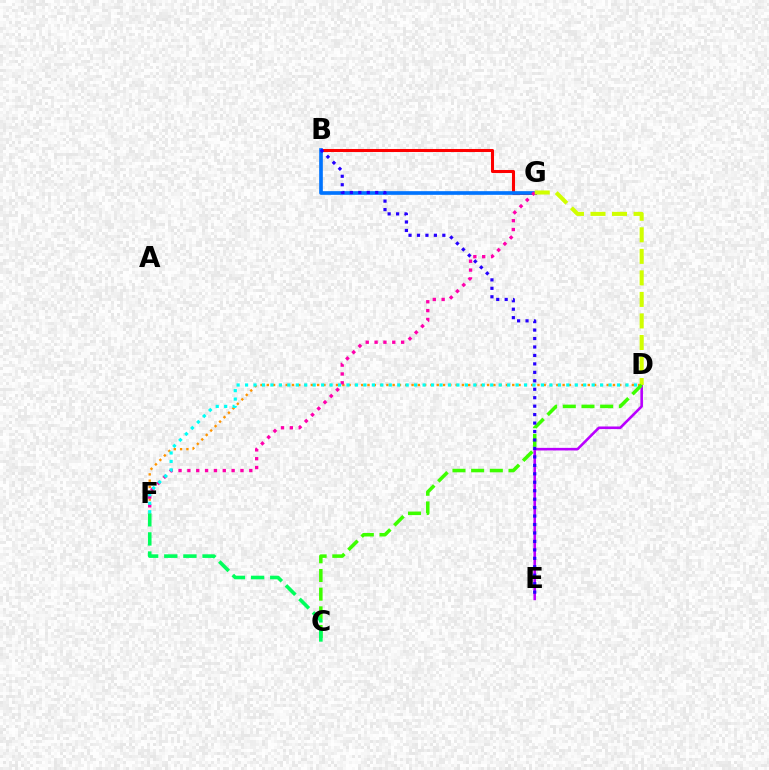{('B', 'G'): [{'color': '#ff0000', 'line_style': 'solid', 'thickness': 2.19}, {'color': '#0074ff', 'line_style': 'solid', 'thickness': 2.63}], ('D', 'F'): [{'color': '#ff9400', 'line_style': 'dotted', 'thickness': 1.71}, {'color': '#00fff6', 'line_style': 'dotted', 'thickness': 2.3}], ('D', 'E'): [{'color': '#b900ff', 'line_style': 'solid', 'thickness': 1.87}], ('F', 'G'): [{'color': '#ff00ac', 'line_style': 'dotted', 'thickness': 2.4}], ('D', 'G'): [{'color': '#d1ff00', 'line_style': 'dashed', 'thickness': 2.93}], ('C', 'D'): [{'color': '#3dff00', 'line_style': 'dashed', 'thickness': 2.54}], ('C', 'F'): [{'color': '#00ff5c', 'line_style': 'dashed', 'thickness': 2.6}], ('B', 'E'): [{'color': '#2500ff', 'line_style': 'dotted', 'thickness': 2.3}]}